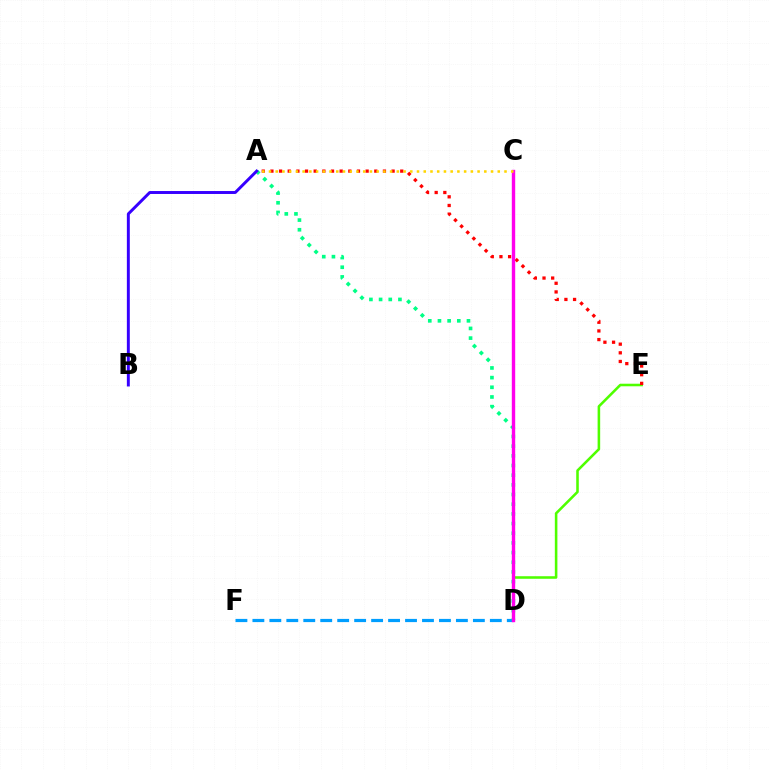{('D', 'F'): [{'color': '#009eff', 'line_style': 'dashed', 'thickness': 2.3}], ('D', 'E'): [{'color': '#4fff00', 'line_style': 'solid', 'thickness': 1.85}], ('A', 'E'): [{'color': '#ff0000', 'line_style': 'dotted', 'thickness': 2.35}], ('A', 'D'): [{'color': '#00ff86', 'line_style': 'dotted', 'thickness': 2.63}], ('C', 'D'): [{'color': '#ff00ed', 'line_style': 'solid', 'thickness': 2.44}], ('A', 'C'): [{'color': '#ffd500', 'line_style': 'dotted', 'thickness': 1.83}], ('A', 'B'): [{'color': '#3700ff', 'line_style': 'solid', 'thickness': 2.12}]}